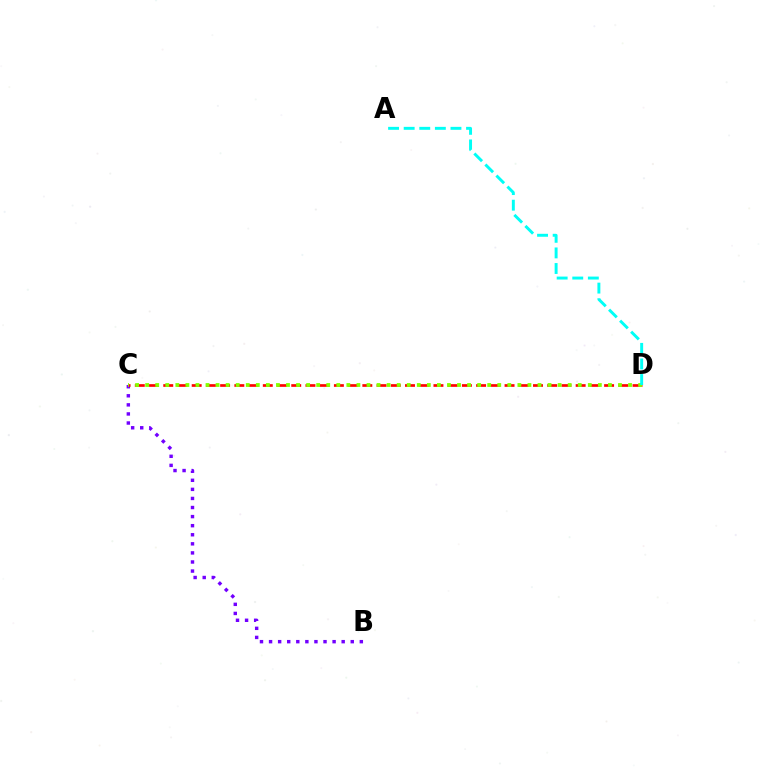{('B', 'C'): [{'color': '#7200ff', 'line_style': 'dotted', 'thickness': 2.47}], ('C', 'D'): [{'color': '#ff0000', 'line_style': 'dashed', 'thickness': 1.93}, {'color': '#84ff00', 'line_style': 'dotted', 'thickness': 2.73}], ('A', 'D'): [{'color': '#00fff6', 'line_style': 'dashed', 'thickness': 2.12}]}